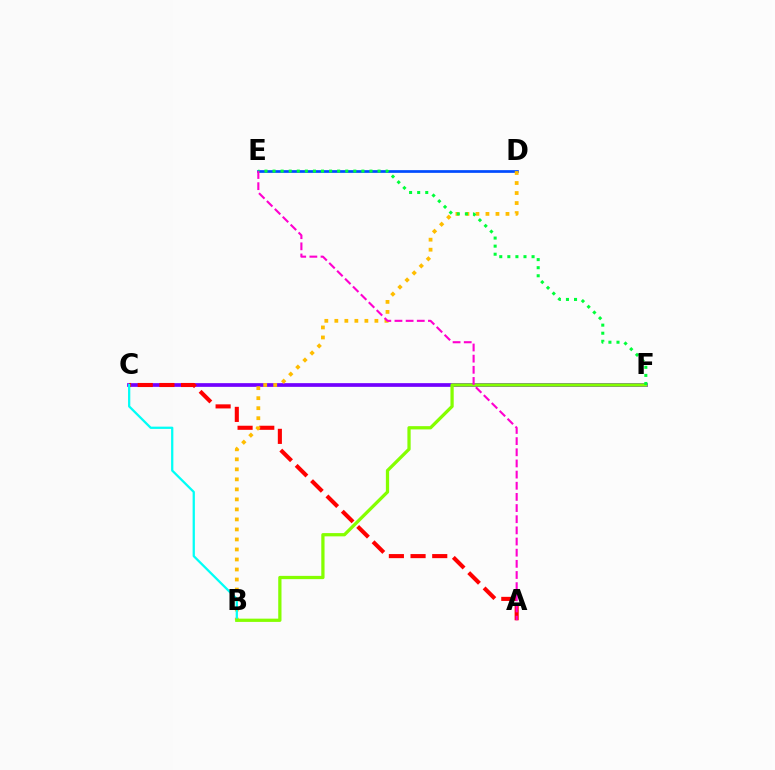{('C', 'F'): [{'color': '#7200ff', 'line_style': 'solid', 'thickness': 2.67}], ('A', 'C'): [{'color': '#ff0000', 'line_style': 'dashed', 'thickness': 2.94}], ('D', 'E'): [{'color': '#004bff', 'line_style': 'solid', 'thickness': 1.95}], ('B', 'D'): [{'color': '#ffbd00', 'line_style': 'dotted', 'thickness': 2.72}], ('B', 'C'): [{'color': '#00fff6', 'line_style': 'solid', 'thickness': 1.63}], ('B', 'F'): [{'color': '#84ff00', 'line_style': 'solid', 'thickness': 2.35}], ('E', 'F'): [{'color': '#00ff39', 'line_style': 'dotted', 'thickness': 2.19}], ('A', 'E'): [{'color': '#ff00cf', 'line_style': 'dashed', 'thickness': 1.52}]}